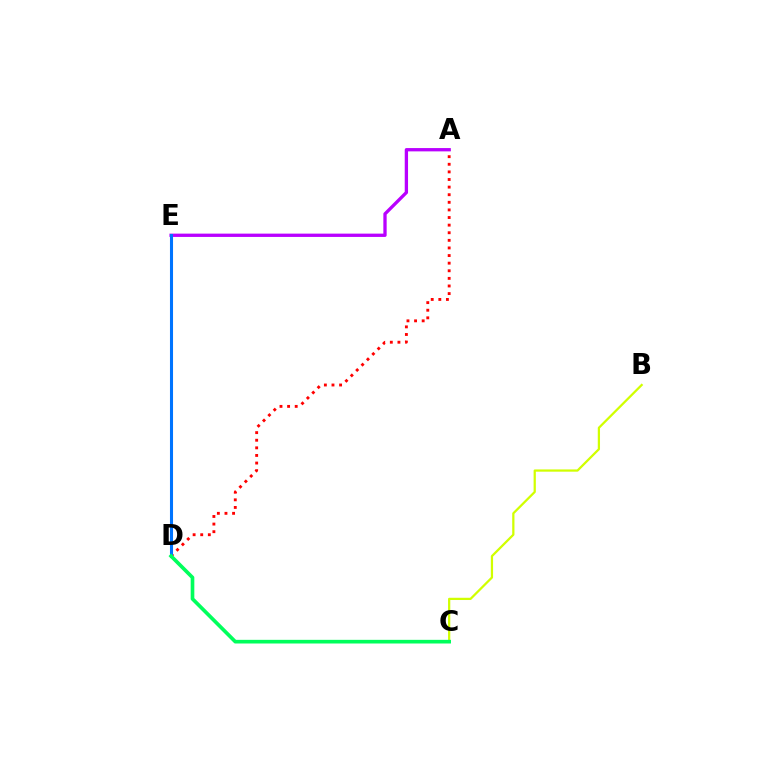{('A', 'D'): [{'color': '#ff0000', 'line_style': 'dotted', 'thickness': 2.07}], ('B', 'C'): [{'color': '#d1ff00', 'line_style': 'solid', 'thickness': 1.62}], ('A', 'E'): [{'color': '#b900ff', 'line_style': 'solid', 'thickness': 2.38}], ('D', 'E'): [{'color': '#0074ff', 'line_style': 'solid', 'thickness': 2.21}], ('C', 'D'): [{'color': '#00ff5c', 'line_style': 'solid', 'thickness': 2.63}]}